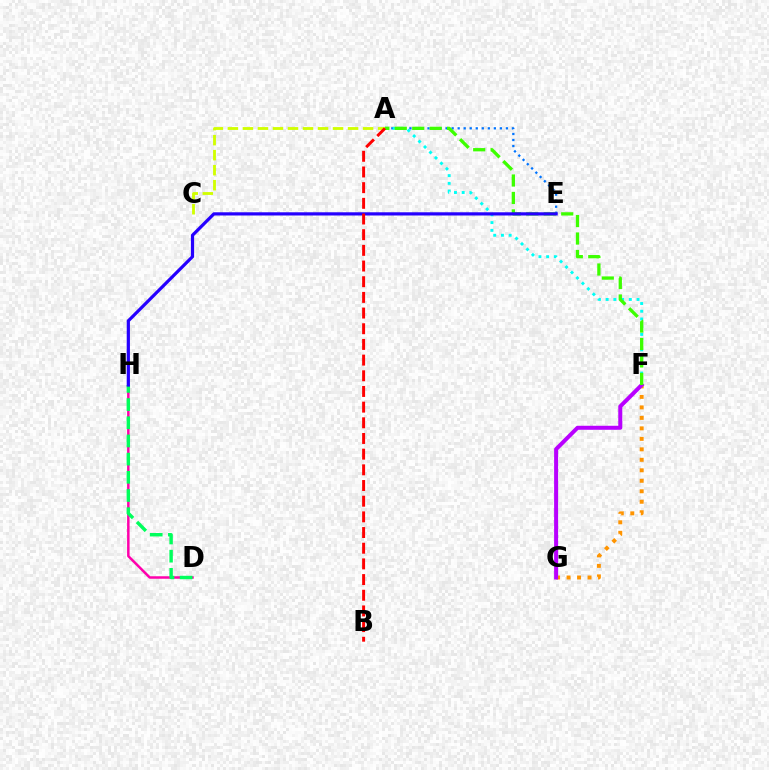{('A', 'C'): [{'color': '#d1ff00', 'line_style': 'dashed', 'thickness': 2.04}], ('D', 'H'): [{'color': '#ff00ac', 'line_style': 'solid', 'thickness': 1.79}, {'color': '#00ff5c', 'line_style': 'dashed', 'thickness': 2.47}], ('A', 'E'): [{'color': '#0074ff', 'line_style': 'dotted', 'thickness': 1.64}], ('F', 'G'): [{'color': '#ff9400', 'line_style': 'dotted', 'thickness': 2.85}, {'color': '#b900ff', 'line_style': 'solid', 'thickness': 2.88}], ('A', 'F'): [{'color': '#00fff6', 'line_style': 'dotted', 'thickness': 2.1}, {'color': '#3dff00', 'line_style': 'dashed', 'thickness': 2.37}], ('E', 'H'): [{'color': '#2500ff', 'line_style': 'solid', 'thickness': 2.31}], ('A', 'B'): [{'color': '#ff0000', 'line_style': 'dashed', 'thickness': 2.13}]}